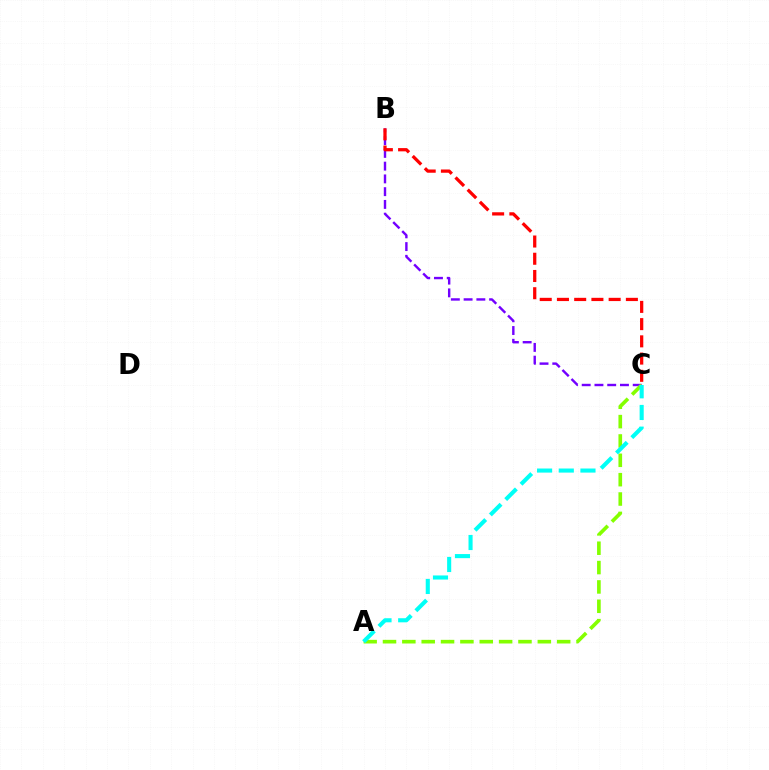{('B', 'C'): [{'color': '#7200ff', 'line_style': 'dashed', 'thickness': 1.73}, {'color': '#ff0000', 'line_style': 'dashed', 'thickness': 2.34}], ('A', 'C'): [{'color': '#84ff00', 'line_style': 'dashed', 'thickness': 2.63}, {'color': '#00fff6', 'line_style': 'dashed', 'thickness': 2.95}]}